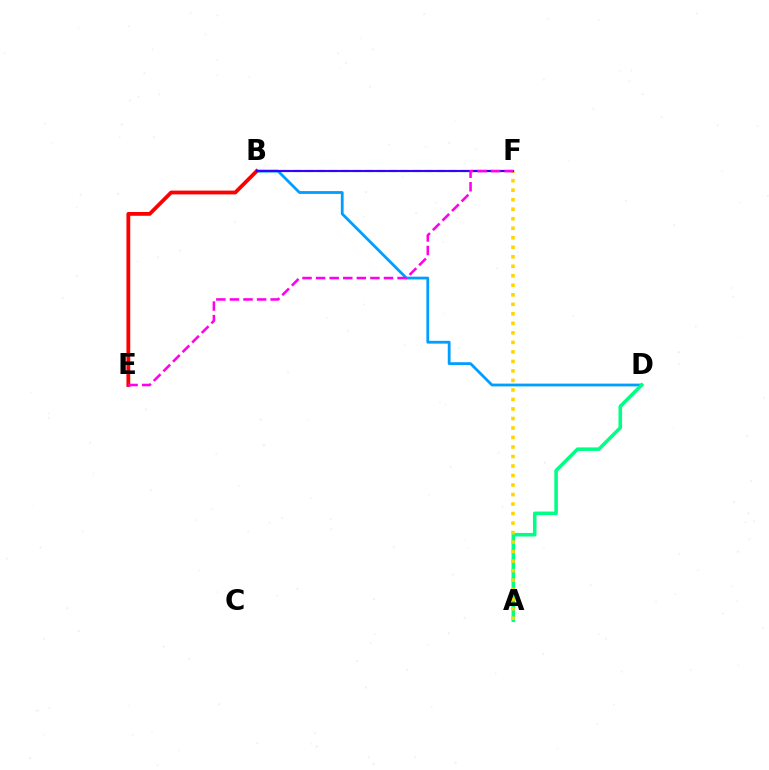{('B', 'D'): [{'color': '#009eff', 'line_style': 'solid', 'thickness': 2.02}], ('A', 'D'): [{'color': '#00ff86', 'line_style': 'solid', 'thickness': 2.57}], ('A', 'F'): [{'color': '#ffd500', 'line_style': 'dotted', 'thickness': 2.58}], ('B', 'F'): [{'color': '#4fff00', 'line_style': 'dashed', 'thickness': 1.63}, {'color': '#3700ff', 'line_style': 'solid', 'thickness': 1.53}], ('B', 'E'): [{'color': '#ff0000', 'line_style': 'solid', 'thickness': 2.73}], ('E', 'F'): [{'color': '#ff00ed', 'line_style': 'dashed', 'thickness': 1.84}]}